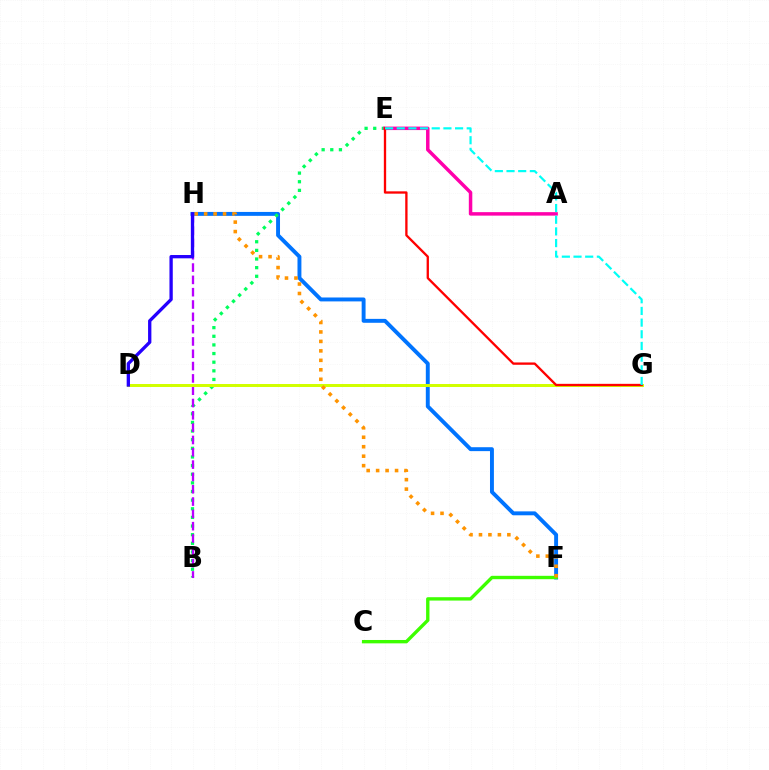{('F', 'H'): [{'color': '#0074ff', 'line_style': 'solid', 'thickness': 2.82}, {'color': '#ff9400', 'line_style': 'dotted', 'thickness': 2.57}], ('C', 'F'): [{'color': '#3dff00', 'line_style': 'solid', 'thickness': 2.42}], ('B', 'E'): [{'color': '#00ff5c', 'line_style': 'dotted', 'thickness': 2.35}], ('B', 'H'): [{'color': '#b900ff', 'line_style': 'dashed', 'thickness': 1.67}], ('A', 'E'): [{'color': '#ff00ac', 'line_style': 'solid', 'thickness': 2.51}], ('D', 'G'): [{'color': '#d1ff00', 'line_style': 'solid', 'thickness': 2.15}], ('E', 'G'): [{'color': '#ff0000', 'line_style': 'solid', 'thickness': 1.67}, {'color': '#00fff6', 'line_style': 'dashed', 'thickness': 1.59}], ('D', 'H'): [{'color': '#2500ff', 'line_style': 'solid', 'thickness': 2.38}]}